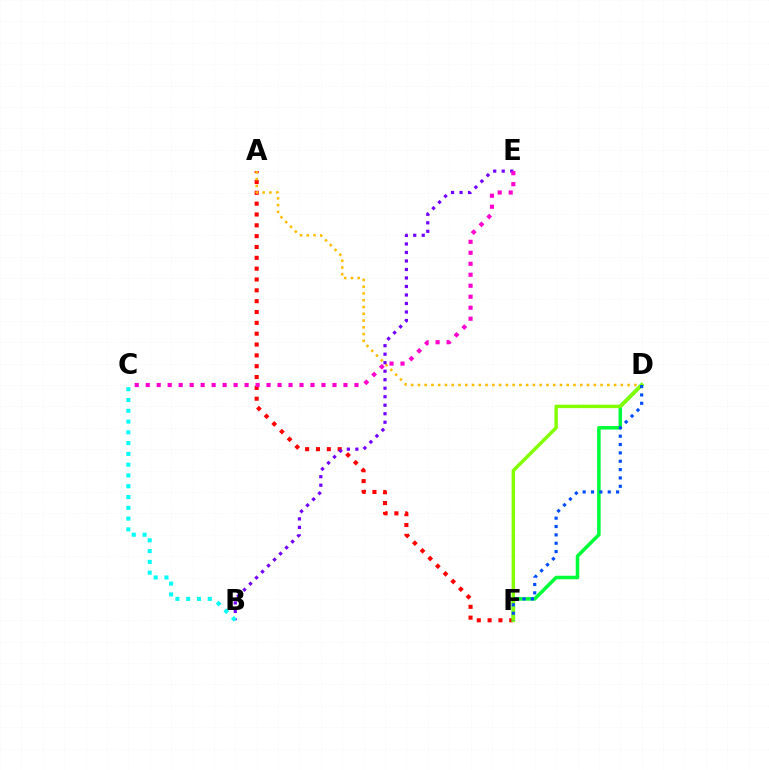{('A', 'F'): [{'color': '#ff0000', 'line_style': 'dotted', 'thickness': 2.94}], ('D', 'F'): [{'color': '#00ff39', 'line_style': 'solid', 'thickness': 2.54}, {'color': '#84ff00', 'line_style': 'solid', 'thickness': 2.49}, {'color': '#004bff', 'line_style': 'dotted', 'thickness': 2.27}], ('A', 'D'): [{'color': '#ffbd00', 'line_style': 'dotted', 'thickness': 1.84}], ('B', 'E'): [{'color': '#7200ff', 'line_style': 'dotted', 'thickness': 2.31}], ('C', 'E'): [{'color': '#ff00cf', 'line_style': 'dotted', 'thickness': 2.98}], ('B', 'C'): [{'color': '#00fff6', 'line_style': 'dotted', 'thickness': 2.93}]}